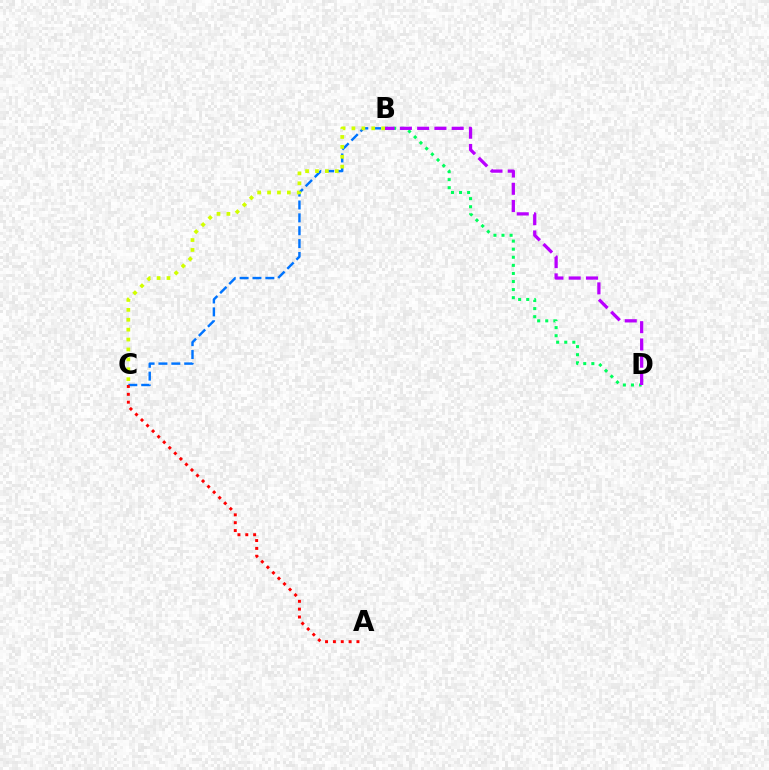{('B', 'C'): [{'color': '#0074ff', 'line_style': 'dashed', 'thickness': 1.75}, {'color': '#d1ff00', 'line_style': 'dotted', 'thickness': 2.69}], ('A', 'C'): [{'color': '#ff0000', 'line_style': 'dotted', 'thickness': 2.13}], ('B', 'D'): [{'color': '#00ff5c', 'line_style': 'dotted', 'thickness': 2.2}, {'color': '#b900ff', 'line_style': 'dashed', 'thickness': 2.35}]}